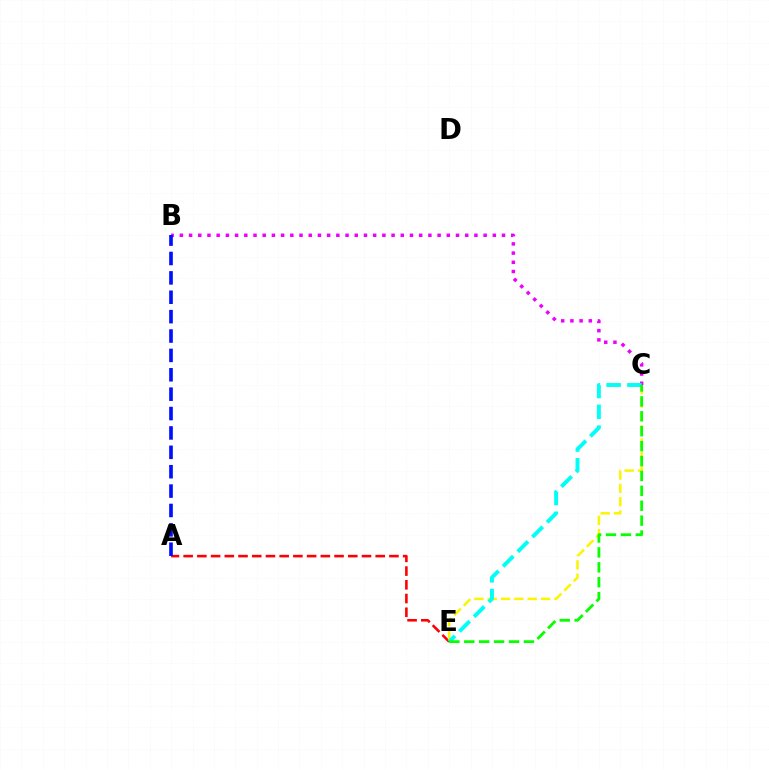{('A', 'E'): [{'color': '#ff0000', 'line_style': 'dashed', 'thickness': 1.86}], ('C', 'E'): [{'color': '#fcf500', 'line_style': 'dashed', 'thickness': 1.81}, {'color': '#00fff6', 'line_style': 'dashed', 'thickness': 2.82}, {'color': '#08ff00', 'line_style': 'dashed', 'thickness': 2.03}], ('B', 'C'): [{'color': '#ee00ff', 'line_style': 'dotted', 'thickness': 2.5}], ('A', 'B'): [{'color': '#0010ff', 'line_style': 'dashed', 'thickness': 2.63}]}